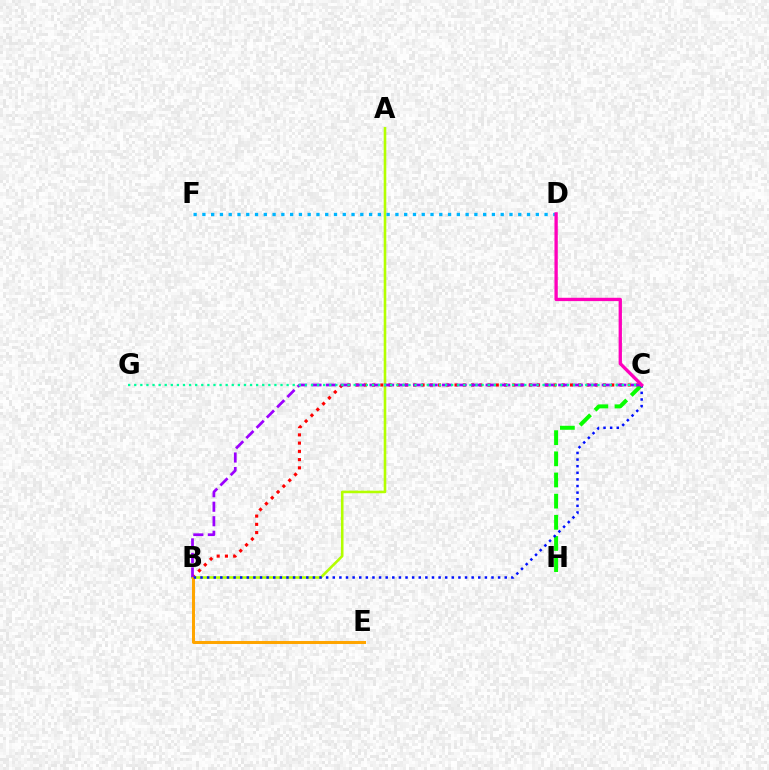{('B', 'C'): [{'color': '#ff0000', 'line_style': 'dotted', 'thickness': 2.24}, {'color': '#9b00ff', 'line_style': 'dashed', 'thickness': 1.97}, {'color': '#0010ff', 'line_style': 'dotted', 'thickness': 1.8}], ('A', 'B'): [{'color': '#b3ff00', 'line_style': 'solid', 'thickness': 1.86}], ('C', 'H'): [{'color': '#08ff00', 'line_style': 'dashed', 'thickness': 2.87}], ('D', 'F'): [{'color': '#00b5ff', 'line_style': 'dotted', 'thickness': 2.38}], ('B', 'E'): [{'color': '#ffa500', 'line_style': 'solid', 'thickness': 2.18}], ('C', 'G'): [{'color': '#00ff9d', 'line_style': 'dotted', 'thickness': 1.66}], ('C', 'D'): [{'color': '#ff00bd', 'line_style': 'solid', 'thickness': 2.39}]}